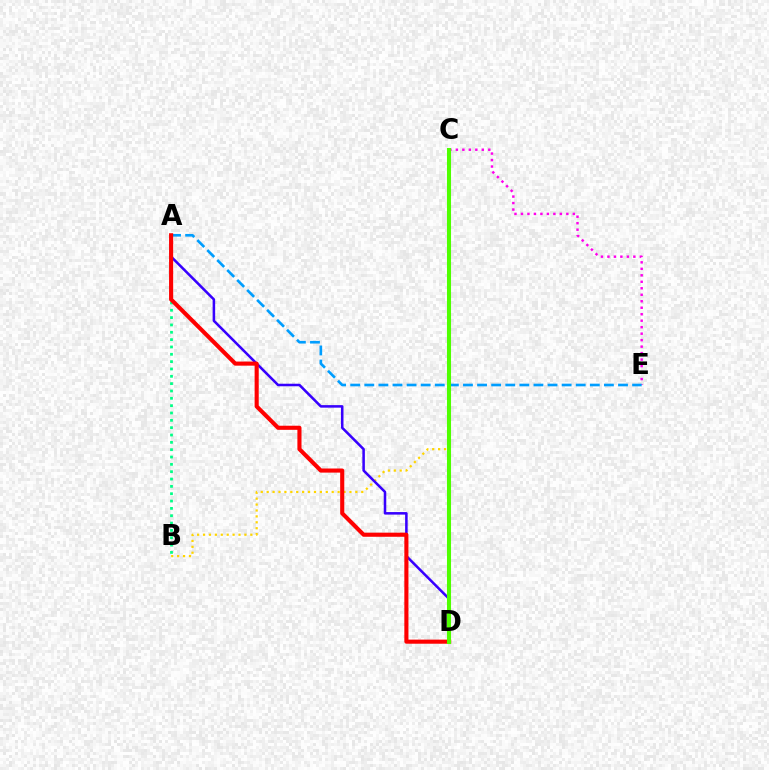{('A', 'B'): [{'color': '#00ff86', 'line_style': 'dotted', 'thickness': 1.99}], ('B', 'C'): [{'color': '#ffd500', 'line_style': 'dotted', 'thickness': 1.61}], ('C', 'E'): [{'color': '#ff00ed', 'line_style': 'dotted', 'thickness': 1.76}], ('A', 'E'): [{'color': '#009eff', 'line_style': 'dashed', 'thickness': 1.91}], ('A', 'D'): [{'color': '#3700ff', 'line_style': 'solid', 'thickness': 1.83}, {'color': '#ff0000', 'line_style': 'solid', 'thickness': 2.95}], ('C', 'D'): [{'color': '#4fff00', 'line_style': 'solid', 'thickness': 2.93}]}